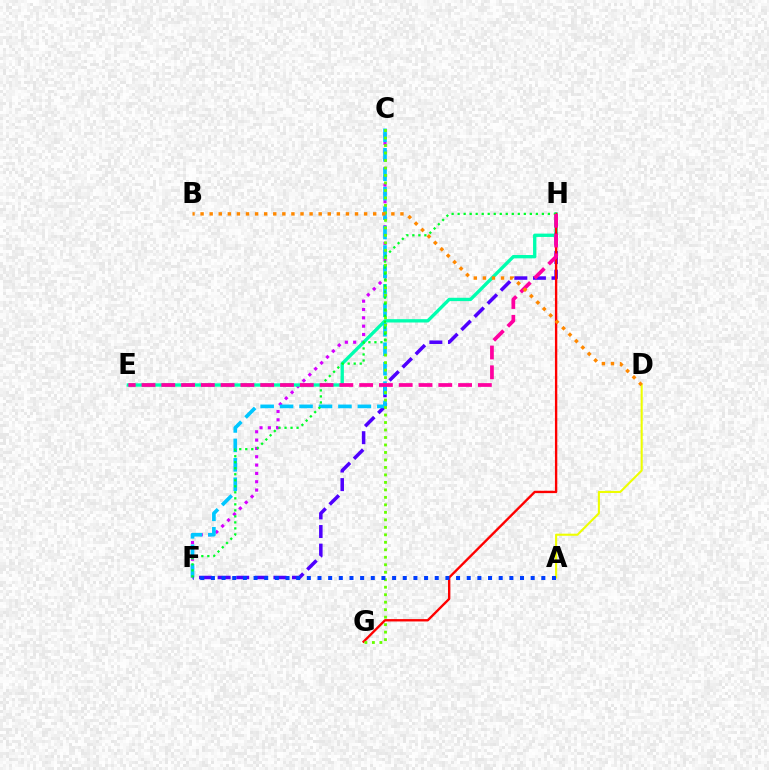{('F', 'H'): [{'color': '#4f00ff', 'line_style': 'dashed', 'thickness': 2.53}, {'color': '#00ff27', 'line_style': 'dotted', 'thickness': 1.63}], ('C', 'F'): [{'color': '#d600ff', 'line_style': 'dotted', 'thickness': 2.26}, {'color': '#00c7ff', 'line_style': 'dashed', 'thickness': 2.64}], ('A', 'D'): [{'color': '#eeff00', 'line_style': 'solid', 'thickness': 1.51}], ('E', 'H'): [{'color': '#00ffaf', 'line_style': 'solid', 'thickness': 2.4}, {'color': '#ff00a0', 'line_style': 'dashed', 'thickness': 2.69}], ('G', 'H'): [{'color': '#ff0000', 'line_style': 'solid', 'thickness': 1.7}], ('C', 'G'): [{'color': '#66ff00', 'line_style': 'dotted', 'thickness': 2.03}], ('A', 'F'): [{'color': '#003fff', 'line_style': 'dotted', 'thickness': 2.9}], ('B', 'D'): [{'color': '#ff8800', 'line_style': 'dotted', 'thickness': 2.47}]}